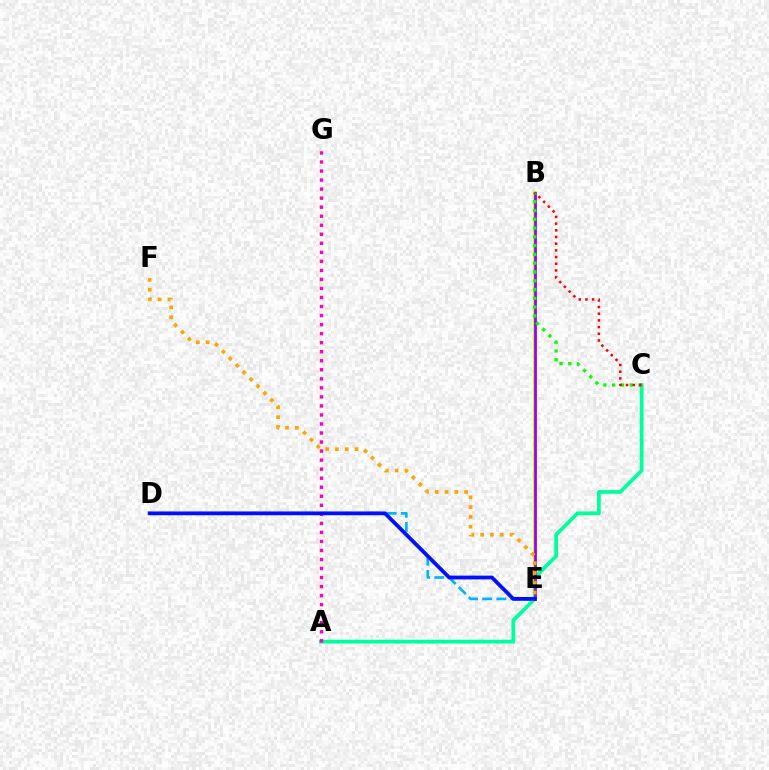{('D', 'E'): [{'color': '#00b5ff', 'line_style': 'dashed', 'thickness': 1.93}, {'color': '#0010ff', 'line_style': 'solid', 'thickness': 2.74}], ('B', 'E'): [{'color': '#b3ff00', 'line_style': 'solid', 'thickness': 2.71}, {'color': '#9b00ff', 'line_style': 'solid', 'thickness': 1.98}], ('A', 'C'): [{'color': '#00ff9d', 'line_style': 'solid', 'thickness': 2.71}], ('A', 'G'): [{'color': '#ff00bd', 'line_style': 'dotted', 'thickness': 2.45}], ('E', 'F'): [{'color': '#ffa500', 'line_style': 'dotted', 'thickness': 2.66}], ('B', 'C'): [{'color': '#08ff00', 'line_style': 'dotted', 'thickness': 2.39}, {'color': '#ff0000', 'line_style': 'dotted', 'thickness': 1.82}]}